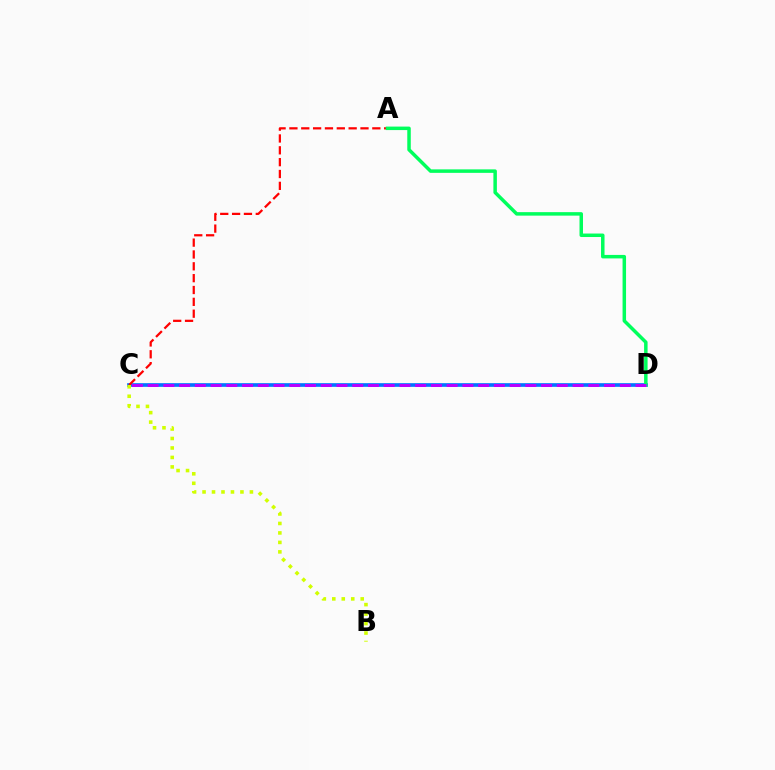{('C', 'D'): [{'color': '#0074ff', 'line_style': 'solid', 'thickness': 2.64}, {'color': '#b900ff', 'line_style': 'dashed', 'thickness': 2.14}], ('A', 'C'): [{'color': '#ff0000', 'line_style': 'dashed', 'thickness': 1.61}], ('A', 'D'): [{'color': '#00ff5c', 'line_style': 'solid', 'thickness': 2.51}], ('B', 'C'): [{'color': '#d1ff00', 'line_style': 'dotted', 'thickness': 2.57}]}